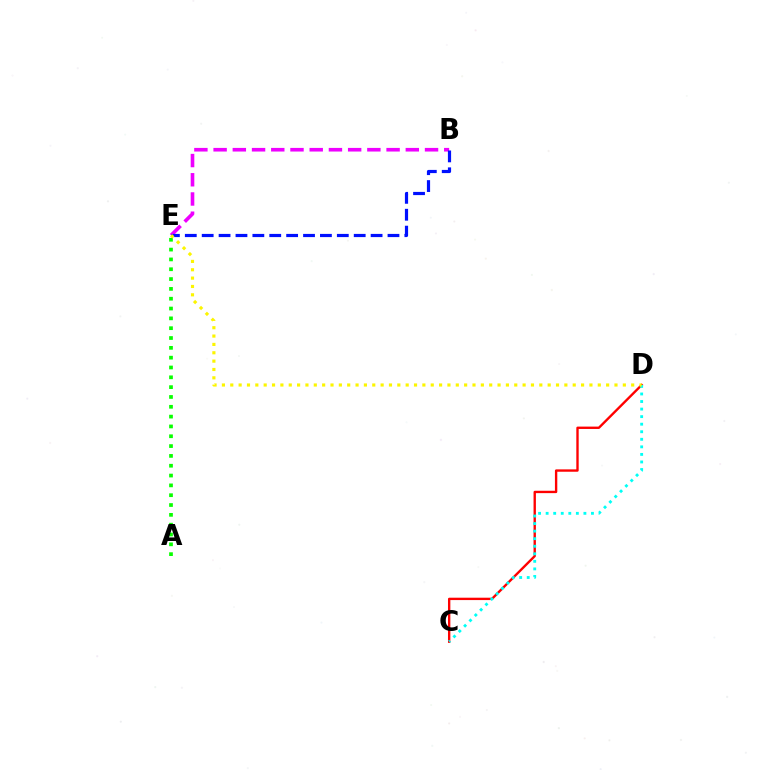{('A', 'E'): [{'color': '#08ff00', 'line_style': 'dotted', 'thickness': 2.67}], ('C', 'D'): [{'color': '#ff0000', 'line_style': 'solid', 'thickness': 1.7}, {'color': '#00fff6', 'line_style': 'dotted', 'thickness': 2.05}], ('B', 'E'): [{'color': '#ee00ff', 'line_style': 'dashed', 'thickness': 2.61}, {'color': '#0010ff', 'line_style': 'dashed', 'thickness': 2.29}], ('D', 'E'): [{'color': '#fcf500', 'line_style': 'dotted', 'thickness': 2.27}]}